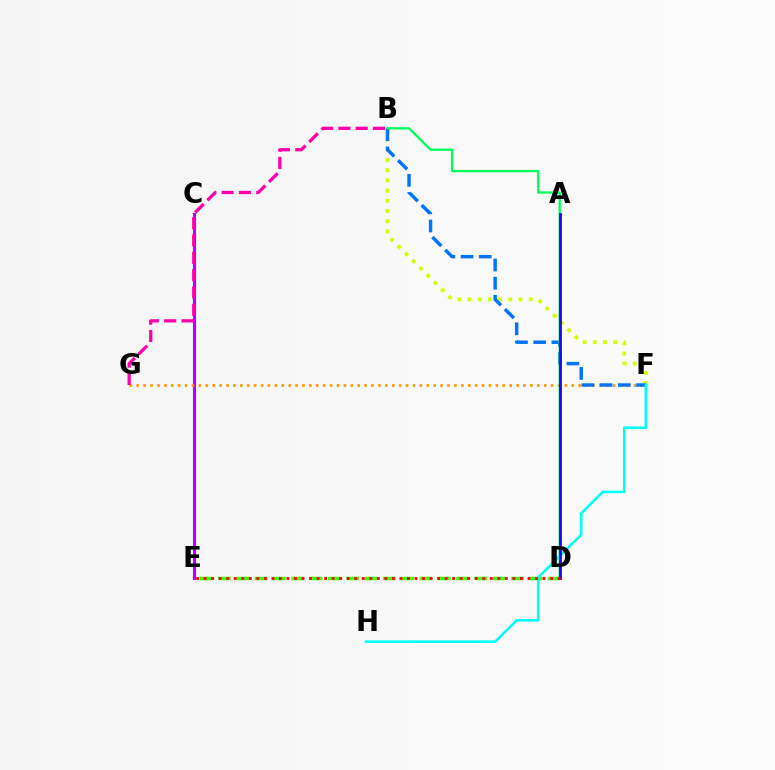{('D', 'E'): [{'color': '#3dff00', 'line_style': 'dashed', 'thickness': 2.49}, {'color': '#ff0000', 'line_style': 'dotted', 'thickness': 2.05}], ('C', 'E'): [{'color': '#b900ff', 'line_style': 'solid', 'thickness': 2.24}], ('B', 'F'): [{'color': '#d1ff00', 'line_style': 'dotted', 'thickness': 2.77}, {'color': '#0074ff', 'line_style': 'dashed', 'thickness': 2.47}], ('F', 'G'): [{'color': '#ff9400', 'line_style': 'dotted', 'thickness': 1.88}], ('B', 'D'): [{'color': '#00ff5c', 'line_style': 'solid', 'thickness': 1.66}], ('F', 'H'): [{'color': '#00fff6', 'line_style': 'solid', 'thickness': 1.87}], ('A', 'D'): [{'color': '#2500ff', 'line_style': 'solid', 'thickness': 2.02}], ('B', 'G'): [{'color': '#ff00ac', 'line_style': 'dashed', 'thickness': 2.35}]}